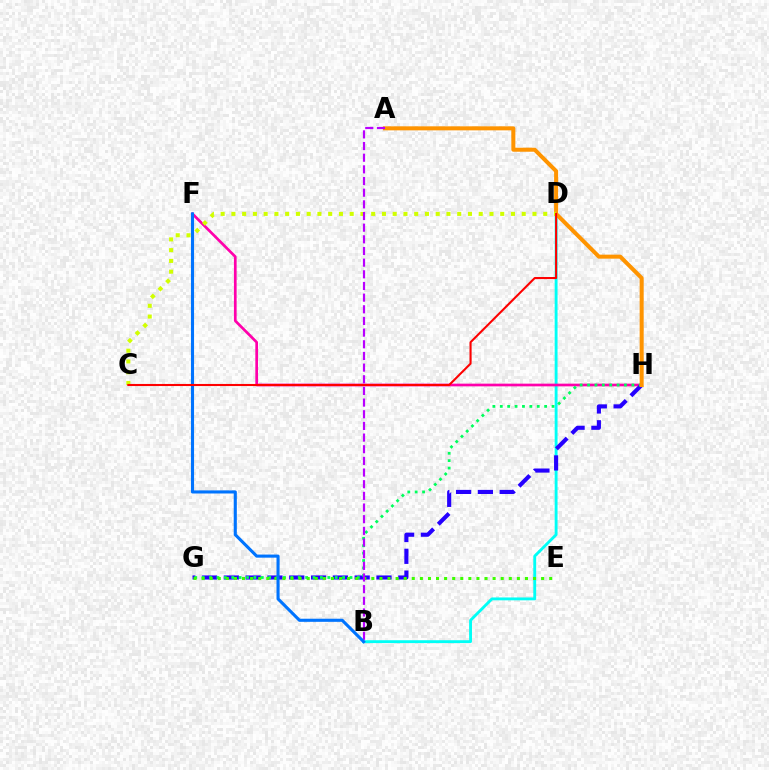{('B', 'D'): [{'color': '#00fff6', 'line_style': 'solid', 'thickness': 2.06}], ('F', 'H'): [{'color': '#ff00ac', 'line_style': 'solid', 'thickness': 1.94}], ('G', 'H'): [{'color': '#2500ff', 'line_style': 'dashed', 'thickness': 2.96}, {'color': '#00ff5c', 'line_style': 'dotted', 'thickness': 2.01}], ('A', 'H'): [{'color': '#ff9400', 'line_style': 'solid', 'thickness': 2.9}], ('E', 'G'): [{'color': '#3dff00', 'line_style': 'dotted', 'thickness': 2.2}], ('C', 'D'): [{'color': '#d1ff00', 'line_style': 'dotted', 'thickness': 2.92}, {'color': '#ff0000', 'line_style': 'solid', 'thickness': 1.5}], ('A', 'B'): [{'color': '#b900ff', 'line_style': 'dashed', 'thickness': 1.58}], ('B', 'F'): [{'color': '#0074ff', 'line_style': 'solid', 'thickness': 2.23}]}